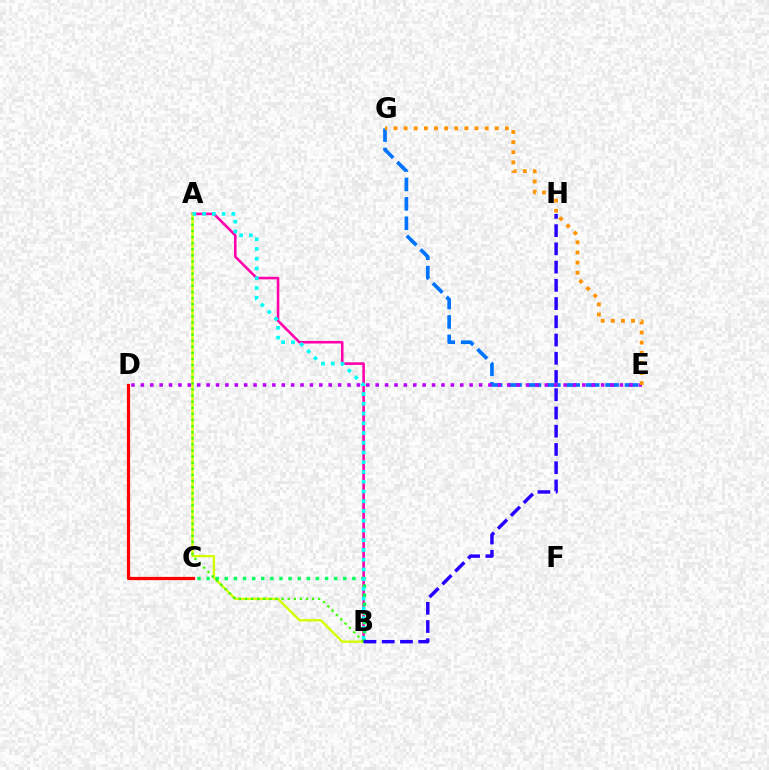{('E', 'G'): [{'color': '#0074ff', 'line_style': 'dashed', 'thickness': 2.64}, {'color': '#ff9400', 'line_style': 'dotted', 'thickness': 2.75}], ('C', 'D'): [{'color': '#ff0000', 'line_style': 'solid', 'thickness': 2.32}], ('A', 'B'): [{'color': '#ff00ac', 'line_style': 'solid', 'thickness': 1.86}, {'color': '#d1ff00', 'line_style': 'solid', 'thickness': 1.69}, {'color': '#00fff6', 'line_style': 'dotted', 'thickness': 2.65}, {'color': '#3dff00', 'line_style': 'dotted', 'thickness': 1.66}], ('D', 'E'): [{'color': '#b900ff', 'line_style': 'dotted', 'thickness': 2.55}], ('B', 'C'): [{'color': '#00ff5c', 'line_style': 'dotted', 'thickness': 2.48}], ('B', 'H'): [{'color': '#2500ff', 'line_style': 'dashed', 'thickness': 2.48}]}